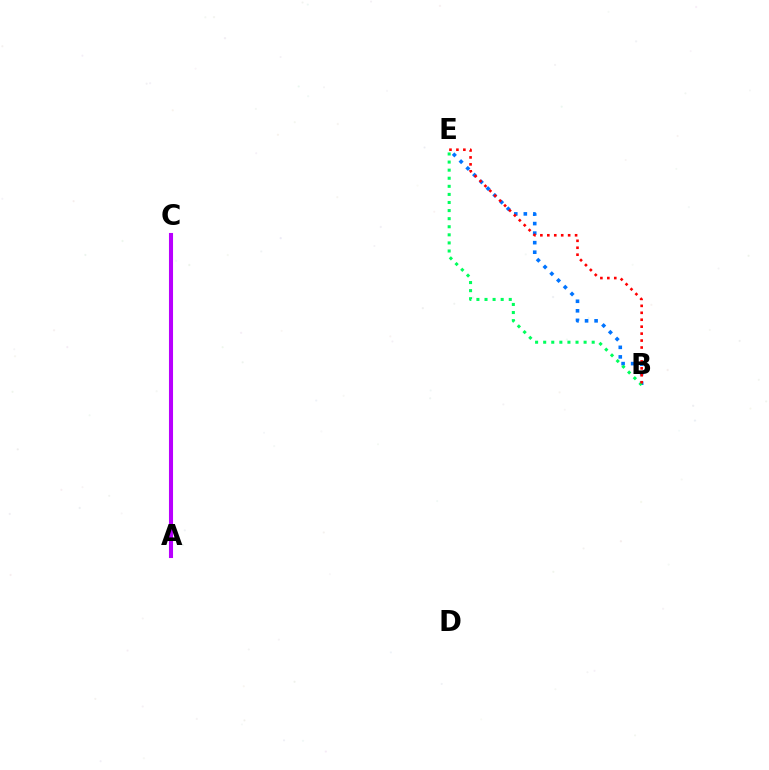{('B', 'E'): [{'color': '#0074ff', 'line_style': 'dotted', 'thickness': 2.59}, {'color': '#00ff5c', 'line_style': 'dotted', 'thickness': 2.2}, {'color': '#ff0000', 'line_style': 'dotted', 'thickness': 1.89}], ('A', 'C'): [{'color': '#d1ff00', 'line_style': 'solid', 'thickness': 2.71}, {'color': '#b900ff', 'line_style': 'solid', 'thickness': 2.93}]}